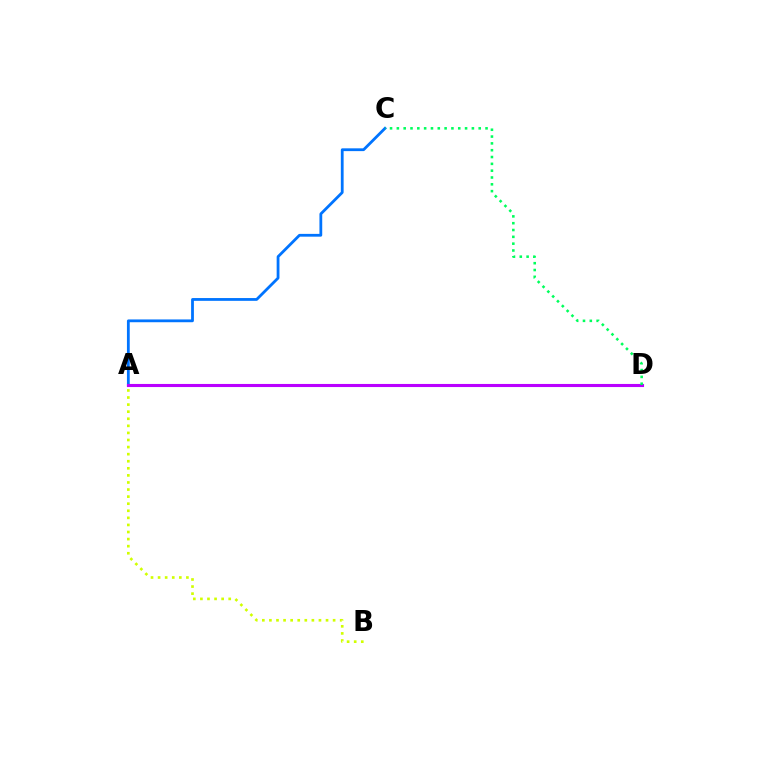{('A', 'B'): [{'color': '#d1ff00', 'line_style': 'dotted', 'thickness': 1.92}], ('A', 'D'): [{'color': '#ff0000', 'line_style': 'dashed', 'thickness': 1.84}, {'color': '#b900ff', 'line_style': 'solid', 'thickness': 2.23}], ('A', 'C'): [{'color': '#0074ff', 'line_style': 'solid', 'thickness': 2.01}], ('C', 'D'): [{'color': '#00ff5c', 'line_style': 'dotted', 'thickness': 1.85}]}